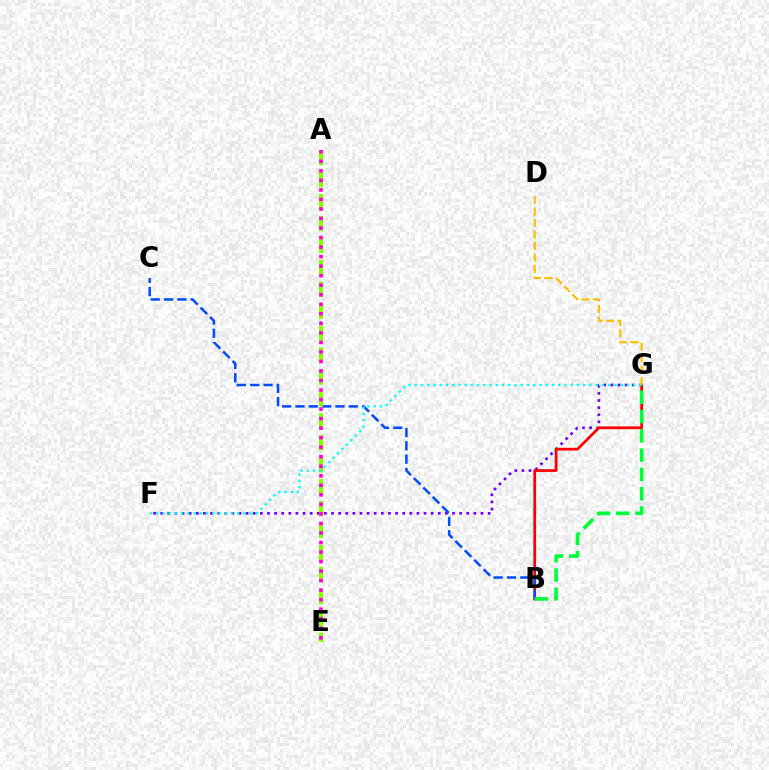{('F', 'G'): [{'color': '#7200ff', 'line_style': 'dotted', 'thickness': 1.93}, {'color': '#00fff6', 'line_style': 'dotted', 'thickness': 1.69}], ('B', 'G'): [{'color': '#ff0000', 'line_style': 'solid', 'thickness': 1.98}, {'color': '#00ff39', 'line_style': 'dashed', 'thickness': 2.62}], ('B', 'C'): [{'color': '#004bff', 'line_style': 'dashed', 'thickness': 1.81}], ('A', 'E'): [{'color': '#84ff00', 'line_style': 'dashed', 'thickness': 2.98}, {'color': '#ff00cf', 'line_style': 'dotted', 'thickness': 2.59}], ('D', 'G'): [{'color': '#ffbd00', 'line_style': 'dashed', 'thickness': 1.56}]}